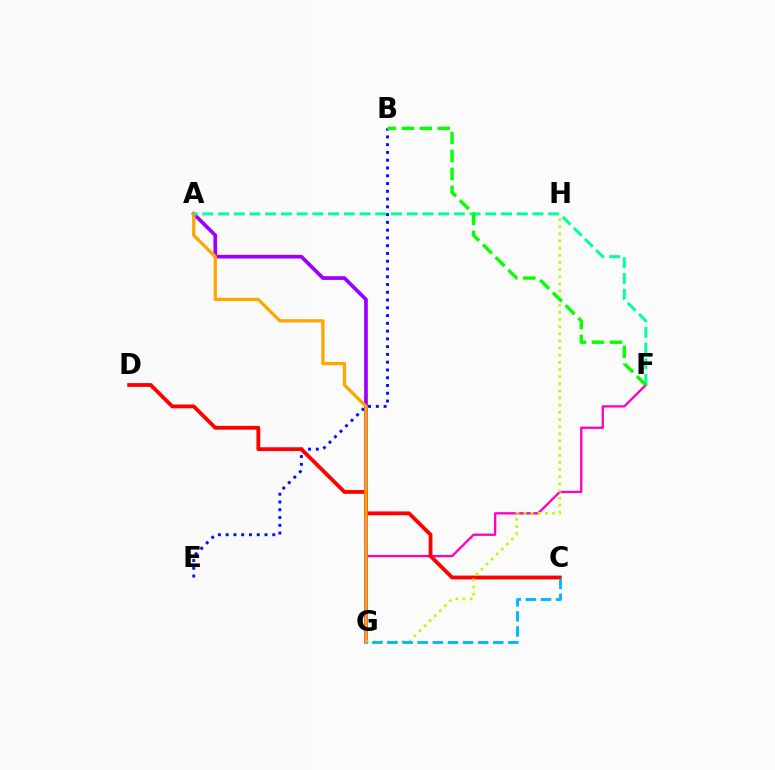{('B', 'E'): [{'color': '#0010ff', 'line_style': 'dotted', 'thickness': 2.11}], ('F', 'G'): [{'color': '#ff00bd', 'line_style': 'solid', 'thickness': 1.67}], ('A', 'G'): [{'color': '#9b00ff', 'line_style': 'solid', 'thickness': 2.66}, {'color': '#ffa500', 'line_style': 'solid', 'thickness': 2.34}], ('C', 'D'): [{'color': '#ff0000', 'line_style': 'solid', 'thickness': 2.74}], ('A', 'F'): [{'color': '#00ff9d', 'line_style': 'dashed', 'thickness': 2.14}], ('G', 'H'): [{'color': '#b3ff00', 'line_style': 'dotted', 'thickness': 1.94}], ('C', 'G'): [{'color': '#00b5ff', 'line_style': 'dashed', 'thickness': 2.05}], ('B', 'F'): [{'color': '#08ff00', 'line_style': 'dashed', 'thickness': 2.44}]}